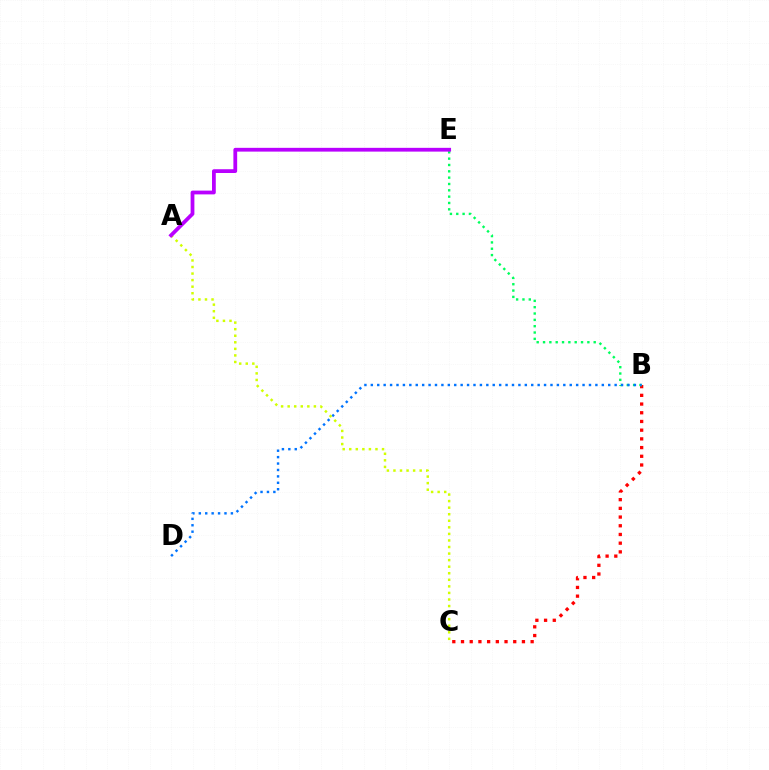{('B', 'C'): [{'color': '#ff0000', 'line_style': 'dotted', 'thickness': 2.37}], ('B', 'E'): [{'color': '#00ff5c', 'line_style': 'dotted', 'thickness': 1.72}], ('B', 'D'): [{'color': '#0074ff', 'line_style': 'dotted', 'thickness': 1.74}], ('A', 'C'): [{'color': '#d1ff00', 'line_style': 'dotted', 'thickness': 1.78}], ('A', 'E'): [{'color': '#b900ff', 'line_style': 'solid', 'thickness': 2.72}]}